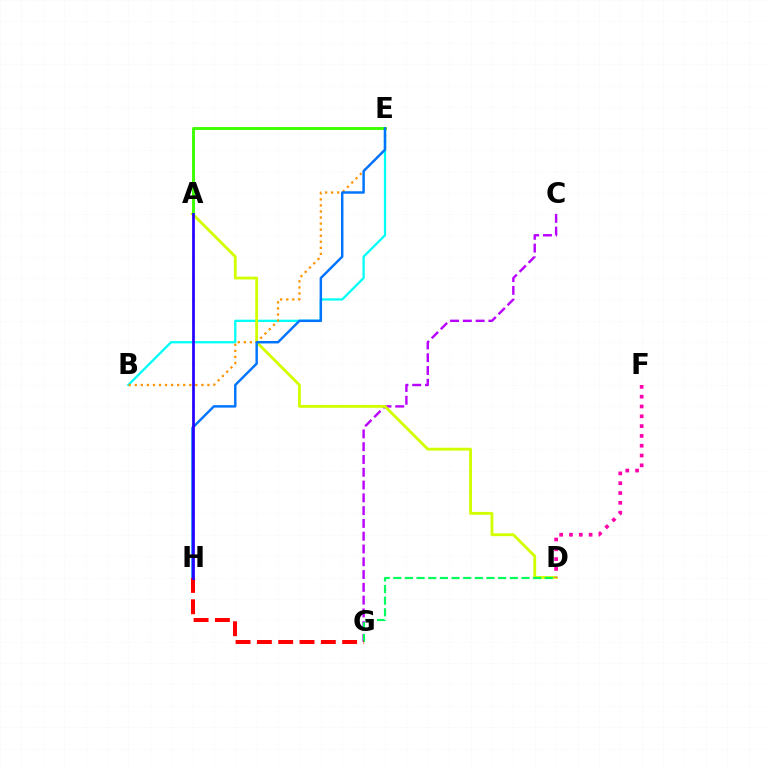{('C', 'G'): [{'color': '#b900ff', 'line_style': 'dashed', 'thickness': 1.74}], ('B', 'E'): [{'color': '#00fff6', 'line_style': 'solid', 'thickness': 1.64}, {'color': '#ff9400', 'line_style': 'dotted', 'thickness': 1.65}], ('A', 'D'): [{'color': '#d1ff00', 'line_style': 'solid', 'thickness': 2.05}], ('A', 'E'): [{'color': '#3dff00', 'line_style': 'solid', 'thickness': 2.1}], ('E', 'H'): [{'color': '#0074ff', 'line_style': 'solid', 'thickness': 1.76}], ('D', 'F'): [{'color': '#ff00ac', 'line_style': 'dotted', 'thickness': 2.67}], ('D', 'G'): [{'color': '#00ff5c', 'line_style': 'dashed', 'thickness': 1.58}], ('G', 'H'): [{'color': '#ff0000', 'line_style': 'dashed', 'thickness': 2.9}], ('A', 'H'): [{'color': '#2500ff', 'line_style': 'solid', 'thickness': 1.96}]}